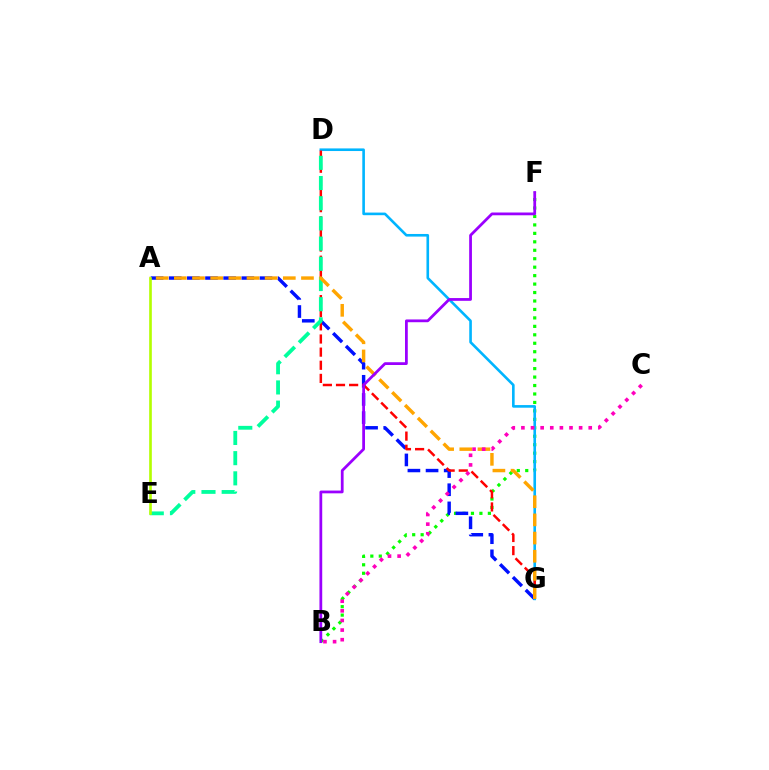{('B', 'F'): [{'color': '#08ff00', 'line_style': 'dotted', 'thickness': 2.3}, {'color': '#9b00ff', 'line_style': 'solid', 'thickness': 1.99}], ('A', 'G'): [{'color': '#0010ff', 'line_style': 'dashed', 'thickness': 2.47}, {'color': '#ffa500', 'line_style': 'dashed', 'thickness': 2.47}], ('D', 'G'): [{'color': '#00b5ff', 'line_style': 'solid', 'thickness': 1.89}, {'color': '#ff0000', 'line_style': 'dashed', 'thickness': 1.78}], ('D', 'E'): [{'color': '#00ff9d', 'line_style': 'dashed', 'thickness': 2.74}], ('B', 'C'): [{'color': '#ff00bd', 'line_style': 'dotted', 'thickness': 2.61}], ('A', 'E'): [{'color': '#b3ff00', 'line_style': 'solid', 'thickness': 1.91}]}